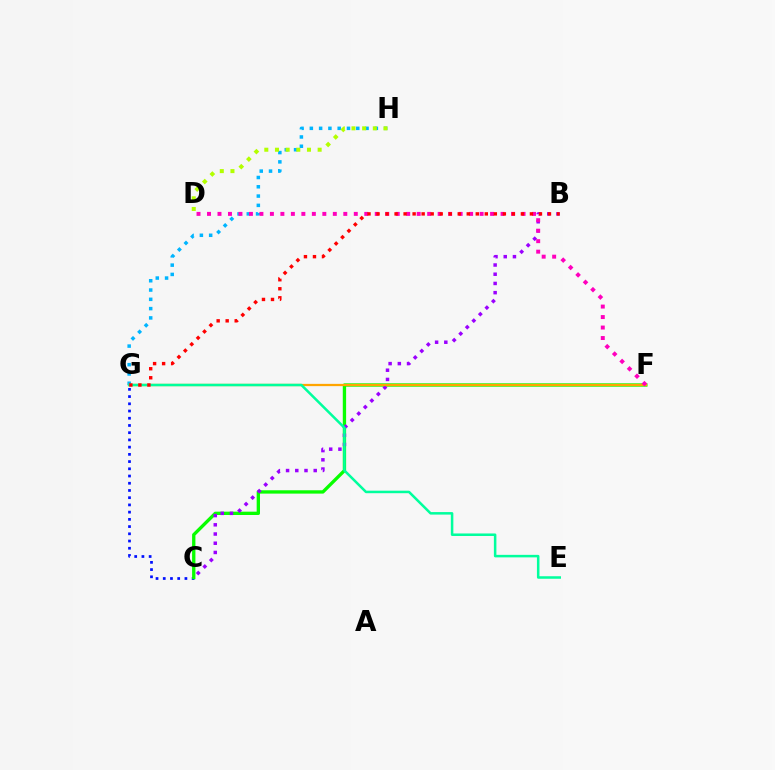{('C', 'G'): [{'color': '#0010ff', 'line_style': 'dotted', 'thickness': 1.96}], ('G', 'H'): [{'color': '#00b5ff', 'line_style': 'dotted', 'thickness': 2.52}], ('C', 'F'): [{'color': '#08ff00', 'line_style': 'solid', 'thickness': 2.39}], ('D', 'H'): [{'color': '#b3ff00', 'line_style': 'dotted', 'thickness': 2.9}], ('B', 'C'): [{'color': '#9b00ff', 'line_style': 'dotted', 'thickness': 2.5}], ('F', 'G'): [{'color': '#ffa500', 'line_style': 'solid', 'thickness': 1.63}], ('D', 'F'): [{'color': '#ff00bd', 'line_style': 'dotted', 'thickness': 2.85}], ('E', 'G'): [{'color': '#00ff9d', 'line_style': 'solid', 'thickness': 1.81}], ('B', 'G'): [{'color': '#ff0000', 'line_style': 'dotted', 'thickness': 2.45}]}